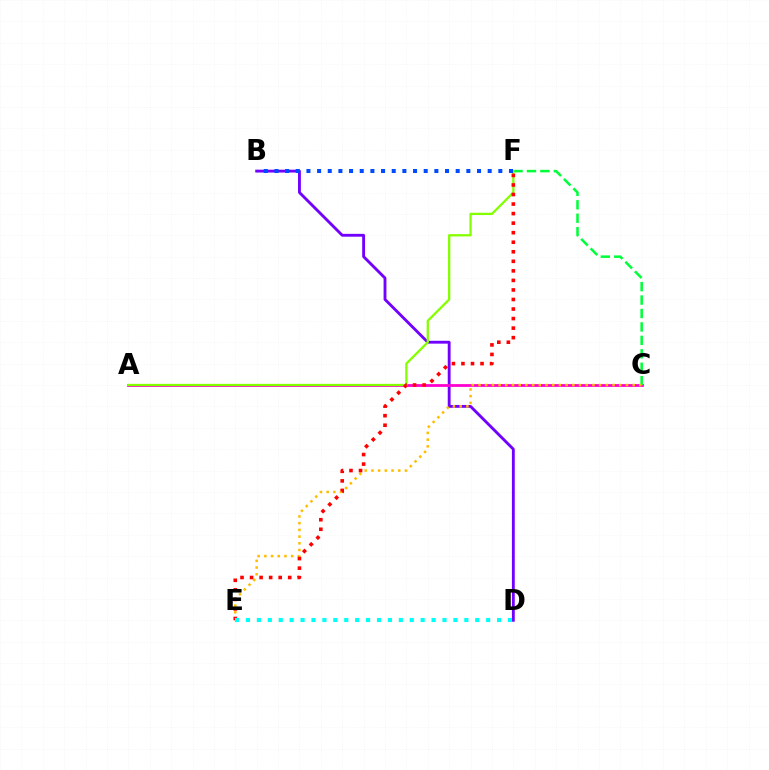{('B', 'D'): [{'color': '#7200ff', 'line_style': 'solid', 'thickness': 2.05}], ('A', 'C'): [{'color': '#ff00cf', 'line_style': 'solid', 'thickness': 1.99}], ('C', 'F'): [{'color': '#00ff39', 'line_style': 'dashed', 'thickness': 1.83}], ('A', 'F'): [{'color': '#84ff00', 'line_style': 'solid', 'thickness': 1.65}], ('C', 'E'): [{'color': '#ffbd00', 'line_style': 'dotted', 'thickness': 1.82}], ('E', 'F'): [{'color': '#ff0000', 'line_style': 'dotted', 'thickness': 2.59}], ('B', 'F'): [{'color': '#004bff', 'line_style': 'dotted', 'thickness': 2.9}], ('D', 'E'): [{'color': '#00fff6', 'line_style': 'dotted', 'thickness': 2.97}]}